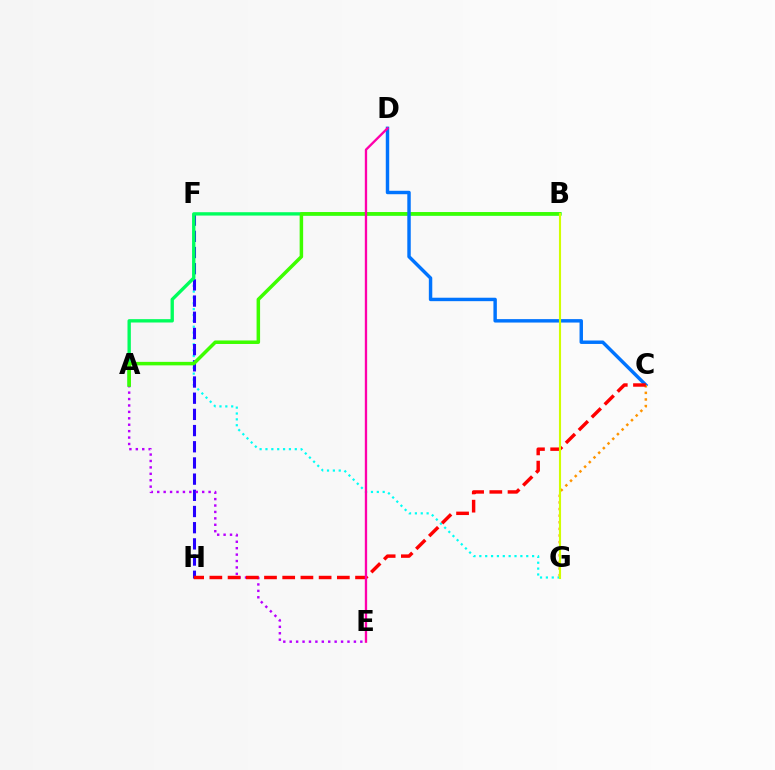{('F', 'G'): [{'color': '#00fff6', 'line_style': 'dotted', 'thickness': 1.59}], ('F', 'H'): [{'color': '#2500ff', 'line_style': 'dashed', 'thickness': 2.2}], ('A', 'B'): [{'color': '#00ff5c', 'line_style': 'solid', 'thickness': 2.41}, {'color': '#3dff00', 'line_style': 'solid', 'thickness': 2.52}], ('A', 'E'): [{'color': '#b900ff', 'line_style': 'dotted', 'thickness': 1.74}], ('C', 'D'): [{'color': '#0074ff', 'line_style': 'solid', 'thickness': 2.47}], ('C', 'G'): [{'color': '#ff9400', 'line_style': 'dotted', 'thickness': 1.8}], ('C', 'H'): [{'color': '#ff0000', 'line_style': 'dashed', 'thickness': 2.47}], ('B', 'G'): [{'color': '#d1ff00', 'line_style': 'solid', 'thickness': 1.53}], ('D', 'E'): [{'color': '#ff00ac', 'line_style': 'solid', 'thickness': 1.68}]}